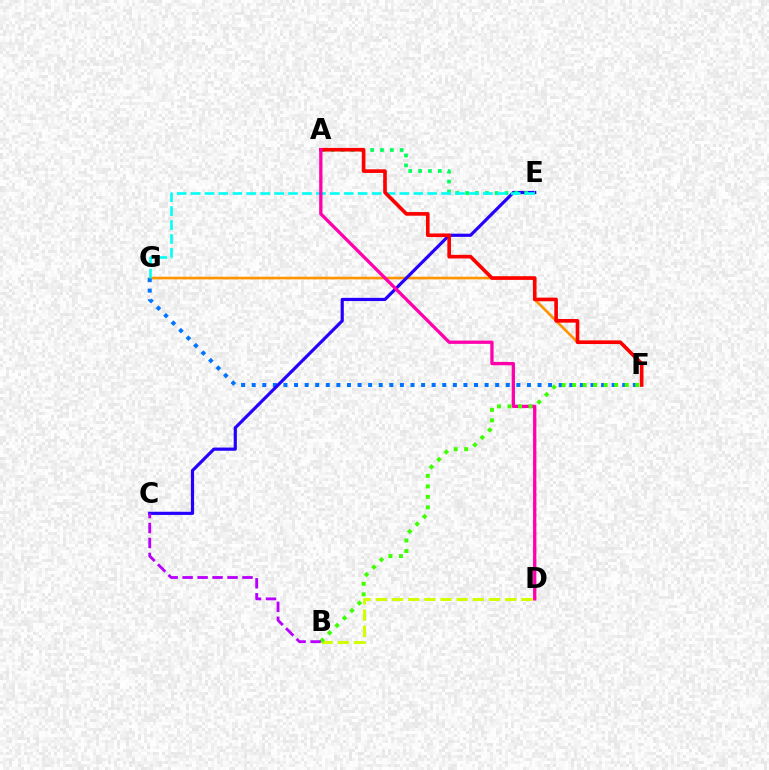{('F', 'G'): [{'color': '#ff9400', 'line_style': 'solid', 'thickness': 1.9}, {'color': '#0074ff', 'line_style': 'dotted', 'thickness': 2.88}], ('C', 'E'): [{'color': '#2500ff', 'line_style': 'solid', 'thickness': 2.29}], ('A', 'E'): [{'color': '#00ff5c', 'line_style': 'dotted', 'thickness': 2.68}], ('B', 'D'): [{'color': '#d1ff00', 'line_style': 'dashed', 'thickness': 2.2}], ('E', 'G'): [{'color': '#00fff6', 'line_style': 'dashed', 'thickness': 1.89}], ('A', 'F'): [{'color': '#ff0000', 'line_style': 'solid', 'thickness': 2.62}], ('A', 'D'): [{'color': '#ff00ac', 'line_style': 'solid', 'thickness': 2.37}], ('B', 'F'): [{'color': '#3dff00', 'line_style': 'dotted', 'thickness': 2.85}], ('B', 'C'): [{'color': '#b900ff', 'line_style': 'dashed', 'thickness': 2.03}]}